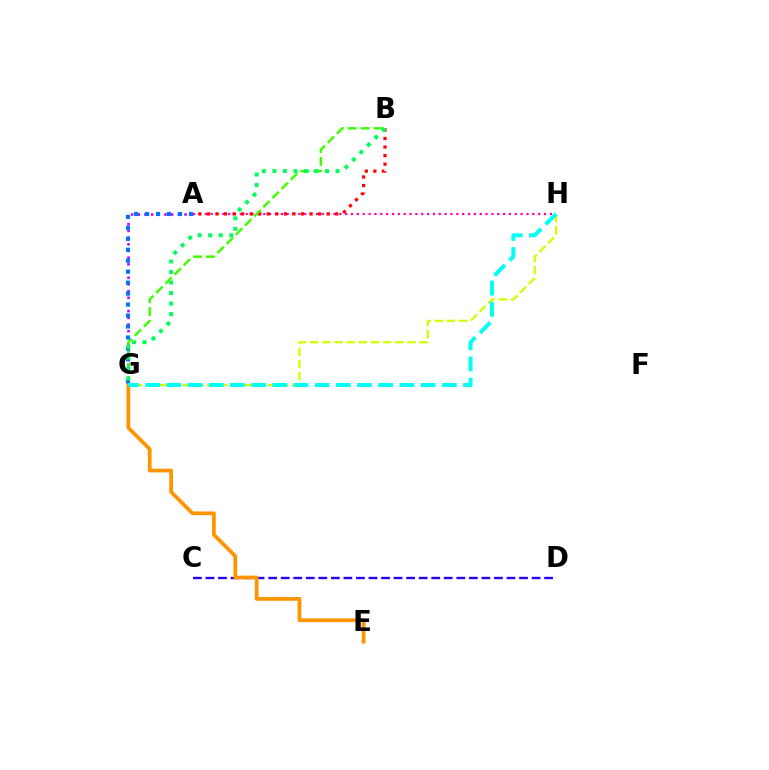{('G', 'H'): [{'color': '#d1ff00', 'line_style': 'dashed', 'thickness': 1.65}, {'color': '#00fff6', 'line_style': 'dashed', 'thickness': 2.88}], ('A', 'H'): [{'color': '#ff00ac', 'line_style': 'dotted', 'thickness': 1.59}], ('A', 'G'): [{'color': '#b900ff', 'line_style': 'dotted', 'thickness': 1.82}, {'color': '#0074ff', 'line_style': 'dotted', 'thickness': 2.98}], ('A', 'B'): [{'color': '#ff0000', 'line_style': 'dotted', 'thickness': 2.32}], ('B', 'G'): [{'color': '#3dff00', 'line_style': 'dashed', 'thickness': 1.76}, {'color': '#00ff5c', 'line_style': 'dotted', 'thickness': 2.86}], ('C', 'D'): [{'color': '#2500ff', 'line_style': 'dashed', 'thickness': 1.7}], ('E', 'G'): [{'color': '#ff9400', 'line_style': 'solid', 'thickness': 2.7}]}